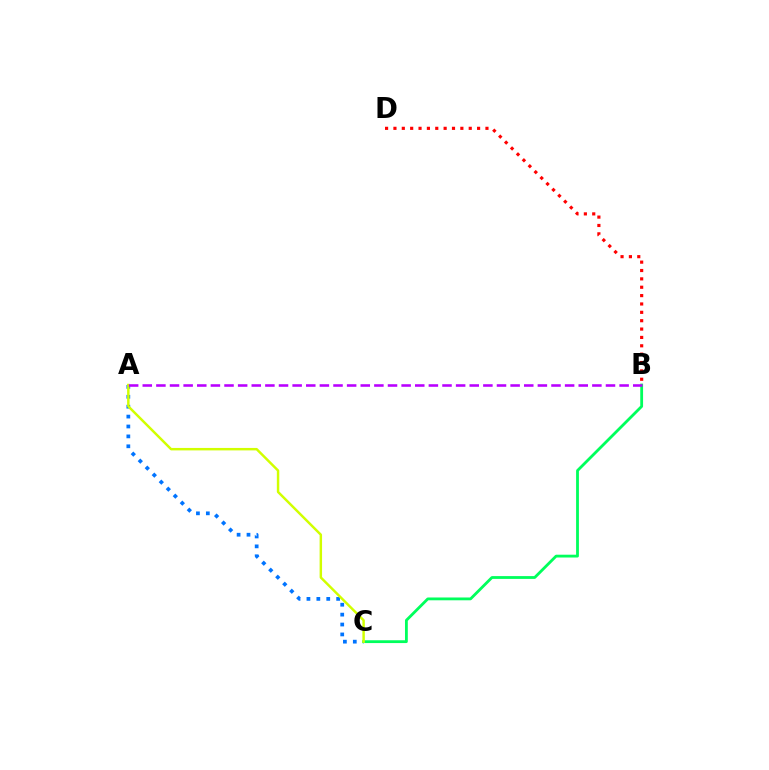{('A', 'C'): [{'color': '#0074ff', 'line_style': 'dotted', 'thickness': 2.69}, {'color': '#d1ff00', 'line_style': 'solid', 'thickness': 1.77}], ('B', 'C'): [{'color': '#00ff5c', 'line_style': 'solid', 'thickness': 2.02}], ('A', 'B'): [{'color': '#b900ff', 'line_style': 'dashed', 'thickness': 1.85}], ('B', 'D'): [{'color': '#ff0000', 'line_style': 'dotted', 'thickness': 2.27}]}